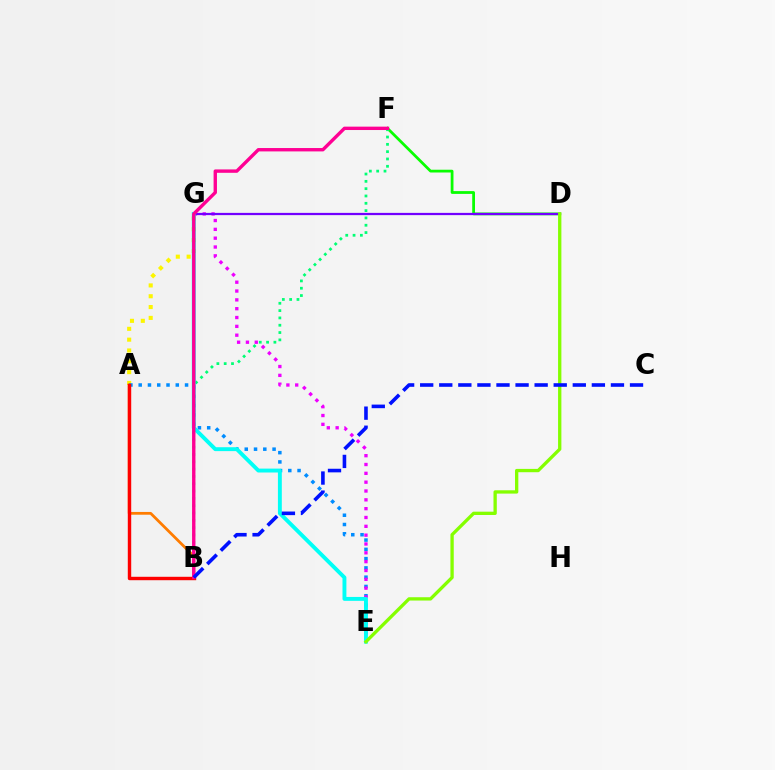{('D', 'F'): [{'color': '#08ff00', 'line_style': 'solid', 'thickness': 2.0}], ('A', 'G'): [{'color': '#fcf500', 'line_style': 'dotted', 'thickness': 2.94}], ('A', 'B'): [{'color': '#ff7c00', 'line_style': 'solid', 'thickness': 1.99}, {'color': '#ff0000', 'line_style': 'solid', 'thickness': 2.46}], ('B', 'F'): [{'color': '#00ff74', 'line_style': 'dotted', 'thickness': 1.99}, {'color': '#ff0094', 'line_style': 'solid', 'thickness': 2.43}], ('A', 'E'): [{'color': '#008cff', 'line_style': 'dotted', 'thickness': 2.52}], ('E', 'G'): [{'color': '#ee00ff', 'line_style': 'dotted', 'thickness': 2.4}, {'color': '#00fff6', 'line_style': 'solid', 'thickness': 2.81}], ('D', 'G'): [{'color': '#7200ff', 'line_style': 'solid', 'thickness': 1.61}], ('D', 'E'): [{'color': '#84ff00', 'line_style': 'solid', 'thickness': 2.38}], ('B', 'C'): [{'color': '#0010ff', 'line_style': 'dashed', 'thickness': 2.59}]}